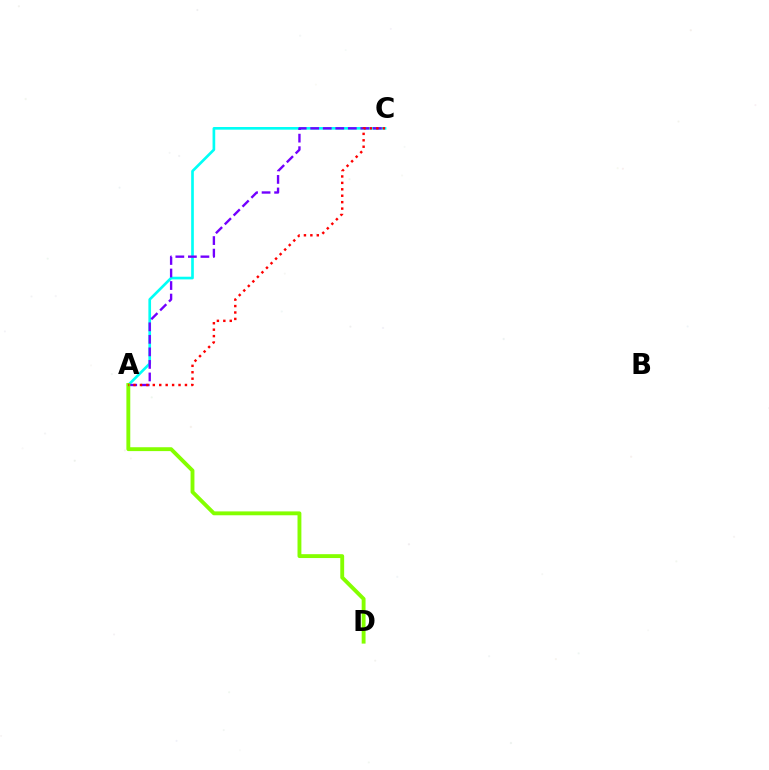{('A', 'C'): [{'color': '#00fff6', 'line_style': 'solid', 'thickness': 1.92}, {'color': '#7200ff', 'line_style': 'dashed', 'thickness': 1.7}, {'color': '#ff0000', 'line_style': 'dotted', 'thickness': 1.75}], ('A', 'D'): [{'color': '#84ff00', 'line_style': 'solid', 'thickness': 2.79}]}